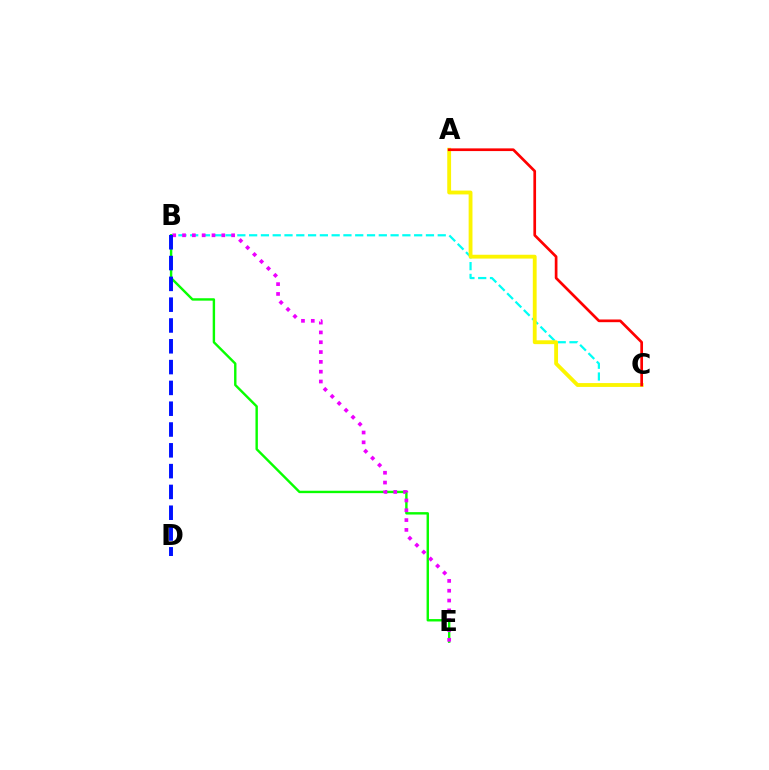{('B', 'C'): [{'color': '#00fff6', 'line_style': 'dashed', 'thickness': 1.6}], ('A', 'C'): [{'color': '#fcf500', 'line_style': 'solid', 'thickness': 2.76}, {'color': '#ff0000', 'line_style': 'solid', 'thickness': 1.94}], ('B', 'E'): [{'color': '#08ff00', 'line_style': 'solid', 'thickness': 1.73}, {'color': '#ee00ff', 'line_style': 'dotted', 'thickness': 2.67}], ('B', 'D'): [{'color': '#0010ff', 'line_style': 'dashed', 'thickness': 2.83}]}